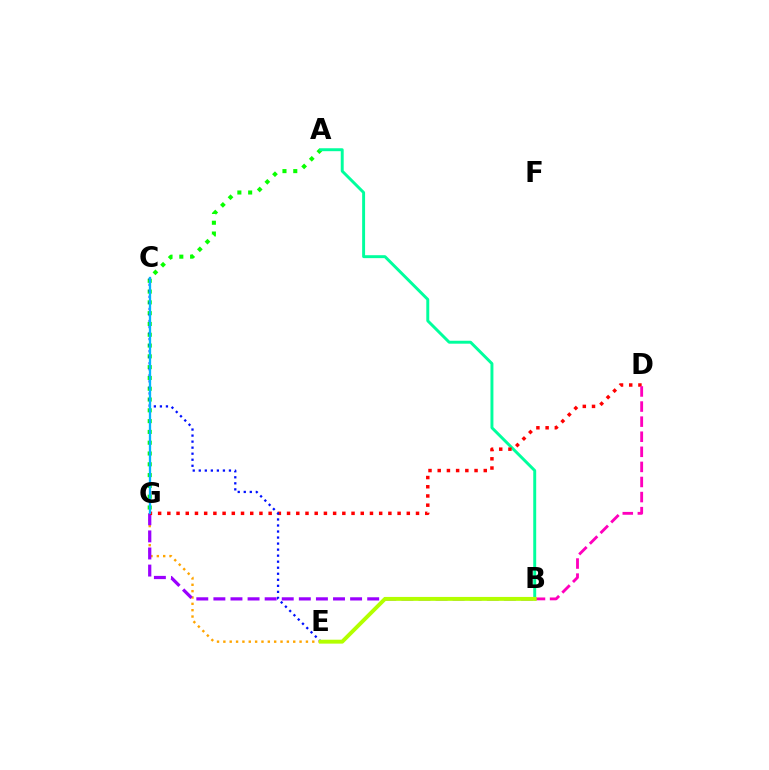{('E', 'G'): [{'color': '#ffa500', 'line_style': 'dotted', 'thickness': 1.73}], ('A', 'G'): [{'color': '#08ff00', 'line_style': 'dotted', 'thickness': 2.93}], ('B', 'G'): [{'color': '#9b00ff', 'line_style': 'dashed', 'thickness': 2.32}], ('A', 'B'): [{'color': '#00ff9d', 'line_style': 'solid', 'thickness': 2.11}], ('D', 'G'): [{'color': '#ff0000', 'line_style': 'dotted', 'thickness': 2.5}], ('C', 'E'): [{'color': '#0010ff', 'line_style': 'dotted', 'thickness': 1.64}], ('B', 'D'): [{'color': '#ff00bd', 'line_style': 'dashed', 'thickness': 2.05}], ('B', 'E'): [{'color': '#b3ff00', 'line_style': 'solid', 'thickness': 2.82}], ('C', 'G'): [{'color': '#00b5ff', 'line_style': 'solid', 'thickness': 1.67}]}